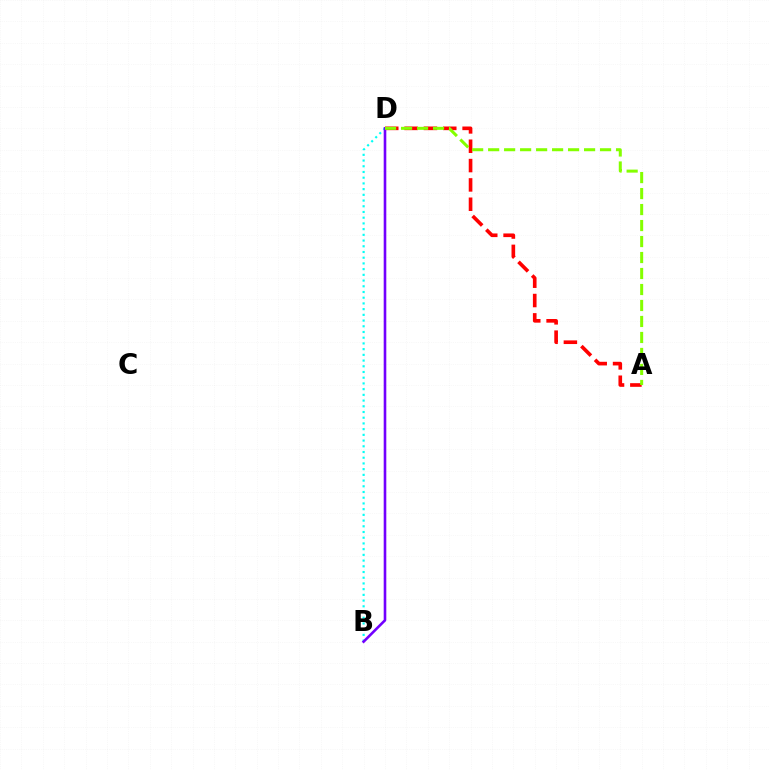{('B', 'D'): [{'color': '#00fff6', 'line_style': 'dotted', 'thickness': 1.55}, {'color': '#7200ff', 'line_style': 'solid', 'thickness': 1.88}], ('A', 'D'): [{'color': '#ff0000', 'line_style': 'dashed', 'thickness': 2.63}, {'color': '#84ff00', 'line_style': 'dashed', 'thickness': 2.17}]}